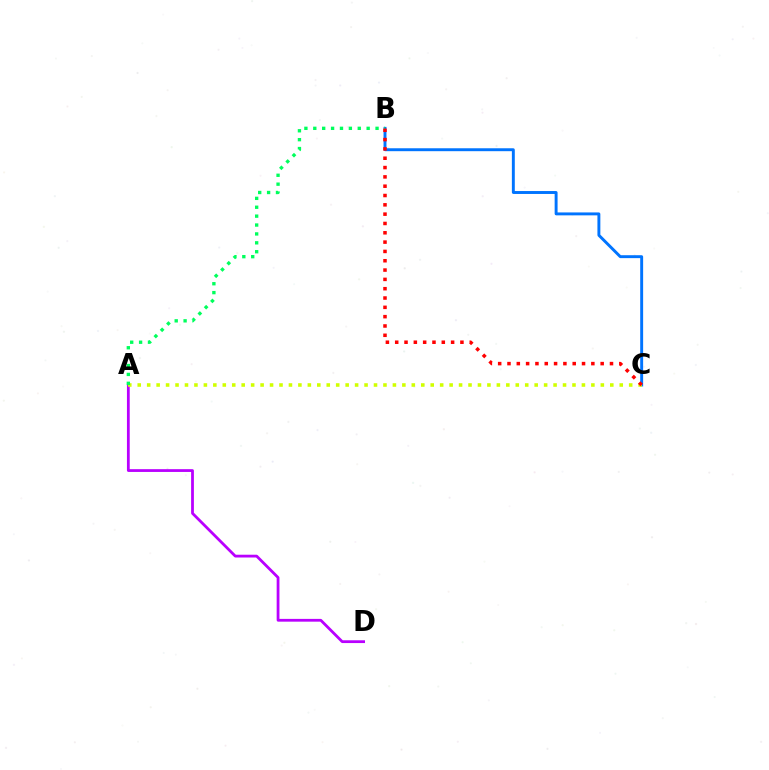{('B', 'C'): [{'color': '#0074ff', 'line_style': 'solid', 'thickness': 2.1}, {'color': '#ff0000', 'line_style': 'dotted', 'thickness': 2.53}], ('A', 'D'): [{'color': '#b900ff', 'line_style': 'solid', 'thickness': 2.0}], ('A', 'C'): [{'color': '#d1ff00', 'line_style': 'dotted', 'thickness': 2.57}], ('A', 'B'): [{'color': '#00ff5c', 'line_style': 'dotted', 'thickness': 2.42}]}